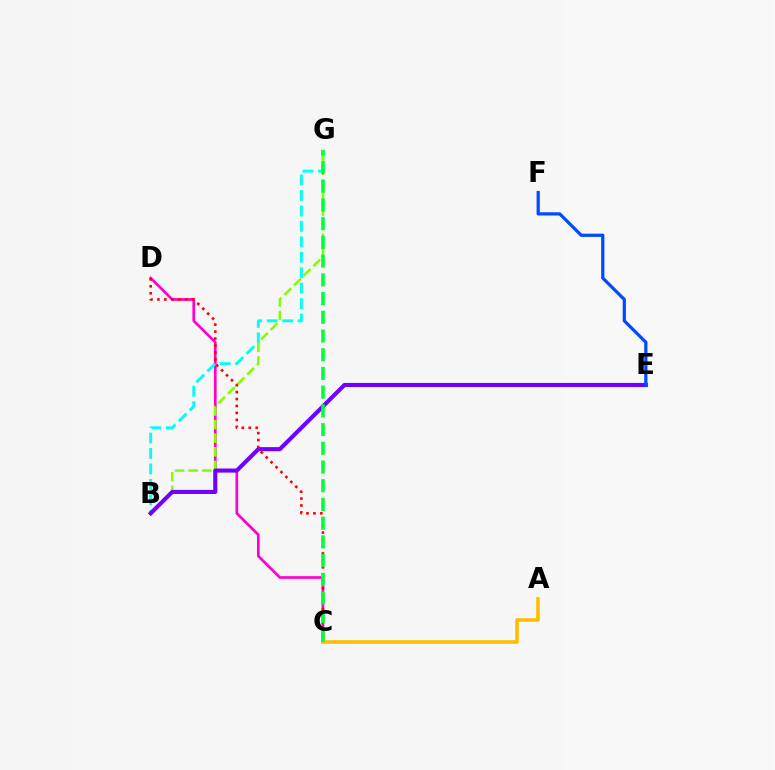{('C', 'D'): [{'color': '#ff00cf', 'line_style': 'solid', 'thickness': 1.94}, {'color': '#ff0000', 'line_style': 'dotted', 'thickness': 1.89}], ('B', 'G'): [{'color': '#00fff6', 'line_style': 'dashed', 'thickness': 2.1}, {'color': '#84ff00', 'line_style': 'dashed', 'thickness': 1.85}], ('B', 'E'): [{'color': '#7200ff', 'line_style': 'solid', 'thickness': 2.96}], ('A', 'C'): [{'color': '#ffbd00', 'line_style': 'solid', 'thickness': 2.59}], ('E', 'F'): [{'color': '#004bff', 'line_style': 'solid', 'thickness': 2.32}], ('C', 'G'): [{'color': '#00ff39', 'line_style': 'dashed', 'thickness': 2.54}]}